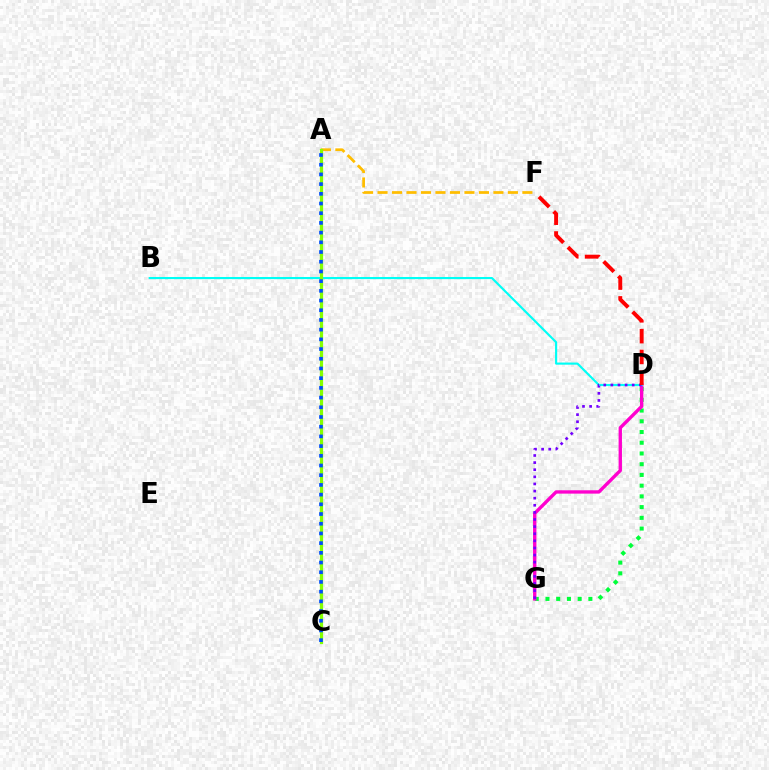{('D', 'G'): [{'color': '#00ff39', 'line_style': 'dotted', 'thickness': 2.91}, {'color': '#ff00cf', 'line_style': 'solid', 'thickness': 2.42}, {'color': '#7200ff', 'line_style': 'dotted', 'thickness': 1.93}], ('B', 'D'): [{'color': '#00fff6', 'line_style': 'solid', 'thickness': 1.54}], ('A', 'F'): [{'color': '#ffbd00', 'line_style': 'dashed', 'thickness': 1.97}], ('A', 'C'): [{'color': '#84ff00', 'line_style': 'solid', 'thickness': 2.33}, {'color': '#004bff', 'line_style': 'dotted', 'thickness': 2.64}], ('D', 'F'): [{'color': '#ff0000', 'line_style': 'dashed', 'thickness': 2.83}]}